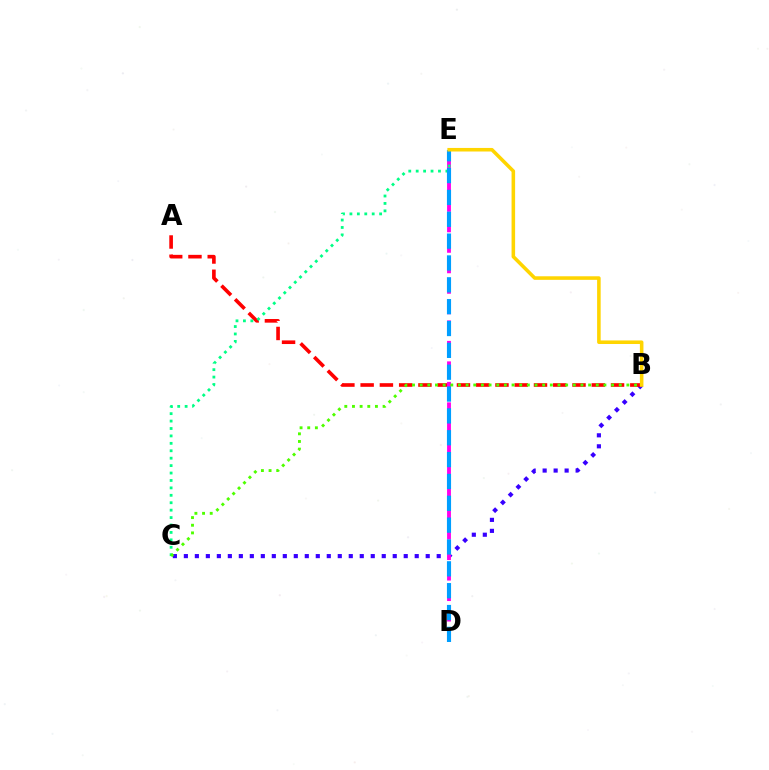{('B', 'C'): [{'color': '#3700ff', 'line_style': 'dotted', 'thickness': 2.99}, {'color': '#4fff00', 'line_style': 'dotted', 'thickness': 2.08}], ('A', 'B'): [{'color': '#ff0000', 'line_style': 'dashed', 'thickness': 2.62}], ('D', 'E'): [{'color': '#ff00ed', 'line_style': 'dashed', 'thickness': 2.78}, {'color': '#009eff', 'line_style': 'dashed', 'thickness': 2.97}], ('C', 'E'): [{'color': '#00ff86', 'line_style': 'dotted', 'thickness': 2.02}], ('B', 'E'): [{'color': '#ffd500', 'line_style': 'solid', 'thickness': 2.56}]}